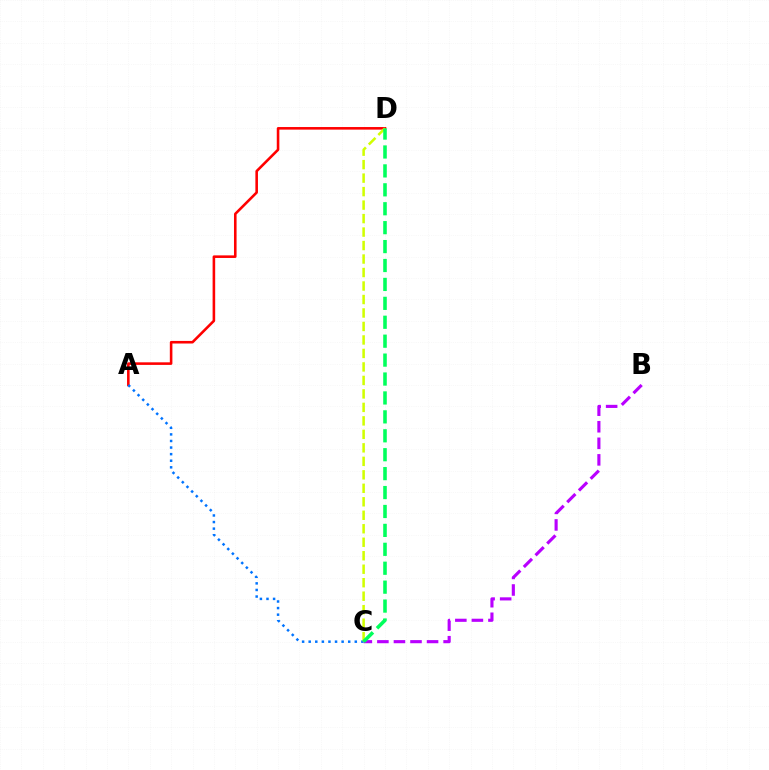{('A', 'D'): [{'color': '#ff0000', 'line_style': 'solid', 'thickness': 1.86}], ('B', 'C'): [{'color': '#b900ff', 'line_style': 'dashed', 'thickness': 2.25}], ('A', 'C'): [{'color': '#0074ff', 'line_style': 'dotted', 'thickness': 1.79}], ('C', 'D'): [{'color': '#d1ff00', 'line_style': 'dashed', 'thickness': 1.83}, {'color': '#00ff5c', 'line_style': 'dashed', 'thickness': 2.57}]}